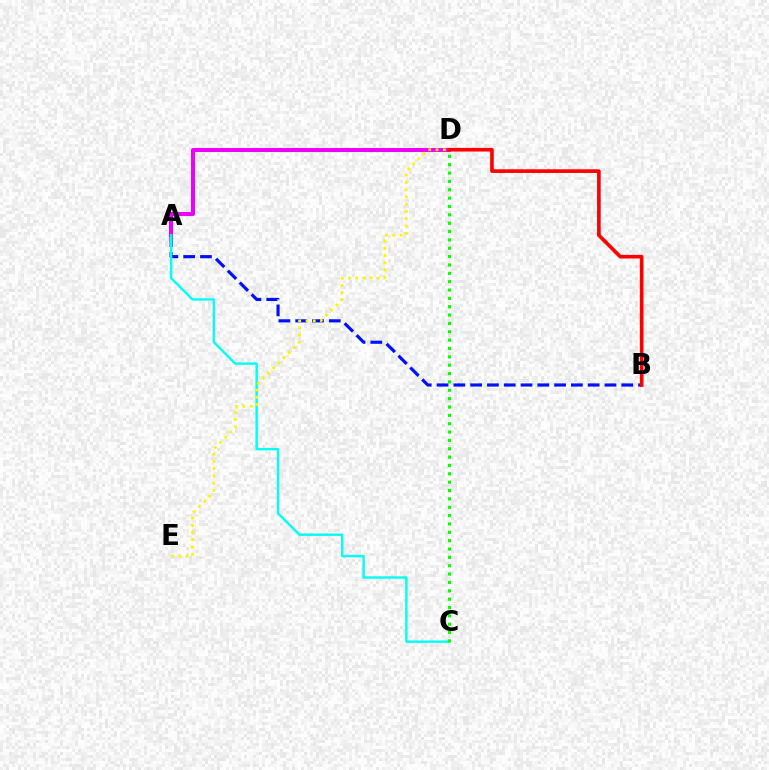{('A', 'B'): [{'color': '#0010ff', 'line_style': 'dashed', 'thickness': 2.28}], ('A', 'D'): [{'color': '#ee00ff', 'line_style': 'solid', 'thickness': 2.9}], ('A', 'C'): [{'color': '#00fff6', 'line_style': 'solid', 'thickness': 1.73}], ('B', 'D'): [{'color': '#ff0000', 'line_style': 'solid', 'thickness': 2.62}], ('D', 'E'): [{'color': '#fcf500', 'line_style': 'dotted', 'thickness': 1.97}], ('C', 'D'): [{'color': '#08ff00', 'line_style': 'dotted', 'thickness': 2.27}]}